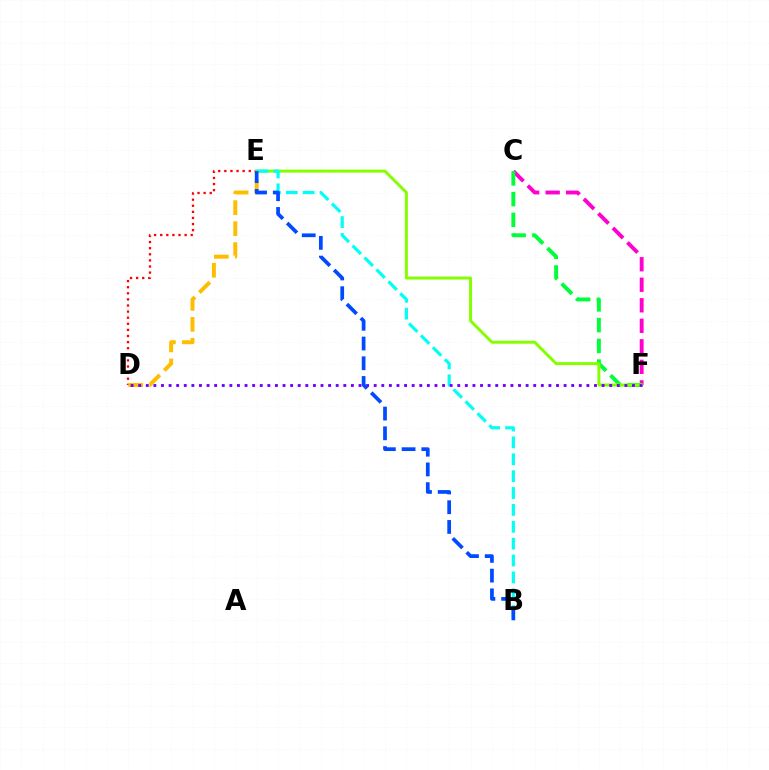{('D', 'E'): [{'color': '#ff0000', 'line_style': 'dotted', 'thickness': 1.66}, {'color': '#ffbd00', 'line_style': 'dashed', 'thickness': 2.85}], ('C', 'F'): [{'color': '#ff00cf', 'line_style': 'dashed', 'thickness': 2.79}, {'color': '#00ff39', 'line_style': 'dashed', 'thickness': 2.81}], ('E', 'F'): [{'color': '#84ff00', 'line_style': 'solid', 'thickness': 2.14}], ('B', 'E'): [{'color': '#00fff6', 'line_style': 'dashed', 'thickness': 2.29}, {'color': '#004bff', 'line_style': 'dashed', 'thickness': 2.68}], ('D', 'F'): [{'color': '#7200ff', 'line_style': 'dotted', 'thickness': 2.06}]}